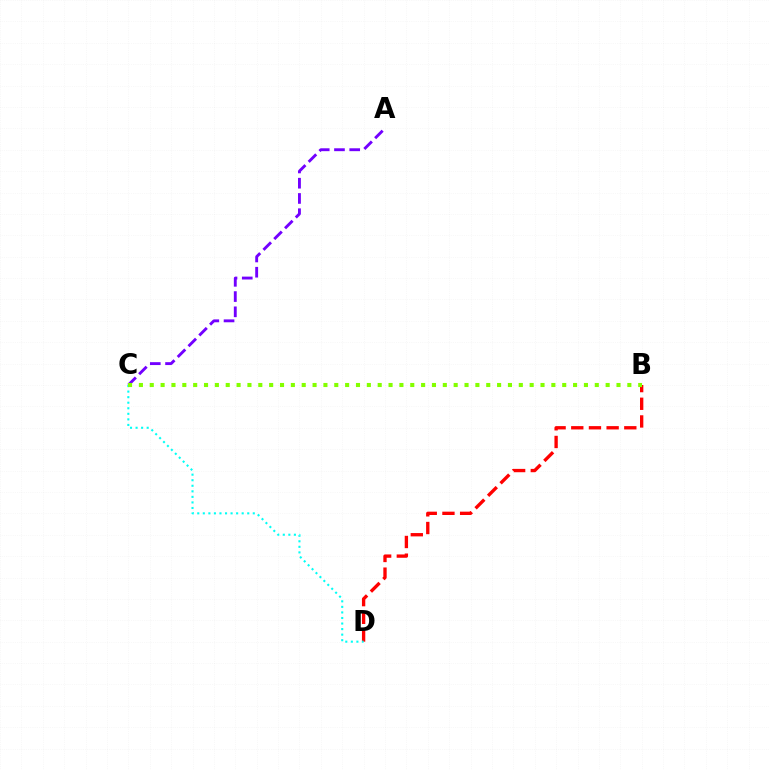{('B', 'D'): [{'color': '#ff0000', 'line_style': 'dashed', 'thickness': 2.4}], ('A', 'C'): [{'color': '#7200ff', 'line_style': 'dashed', 'thickness': 2.07}], ('C', 'D'): [{'color': '#00fff6', 'line_style': 'dotted', 'thickness': 1.51}], ('B', 'C'): [{'color': '#84ff00', 'line_style': 'dotted', 'thickness': 2.95}]}